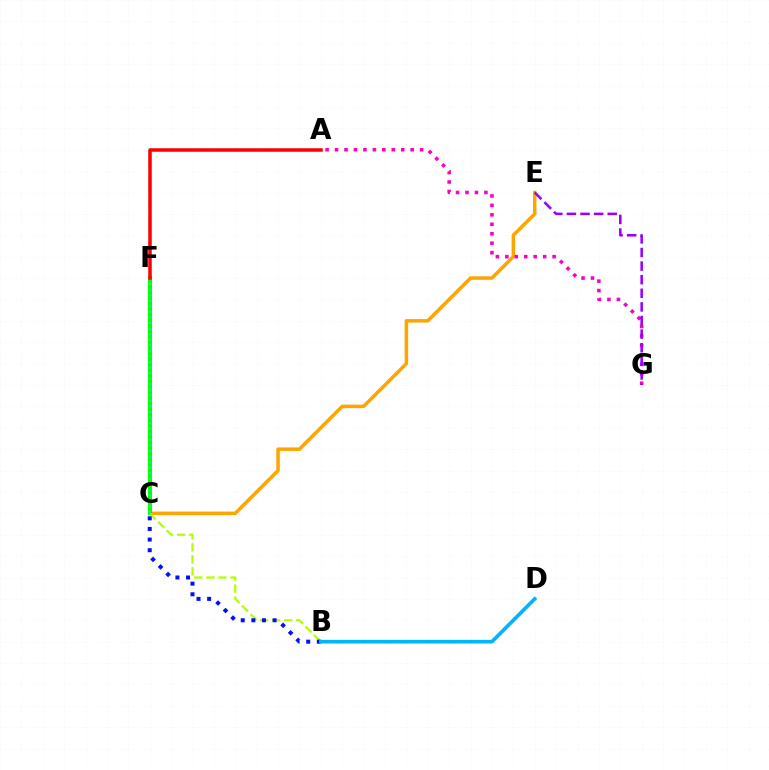{('C', 'E'): [{'color': '#ffa500', 'line_style': 'solid', 'thickness': 2.54}], ('A', 'G'): [{'color': '#ff00bd', 'line_style': 'dotted', 'thickness': 2.57}], ('C', 'F'): [{'color': '#08ff00', 'line_style': 'solid', 'thickness': 2.89}, {'color': '#00ff9d', 'line_style': 'dotted', 'thickness': 1.51}], ('E', 'G'): [{'color': '#9b00ff', 'line_style': 'dashed', 'thickness': 1.85}], ('B', 'C'): [{'color': '#b3ff00', 'line_style': 'dashed', 'thickness': 1.63}, {'color': '#0010ff', 'line_style': 'dotted', 'thickness': 2.89}], ('B', 'D'): [{'color': '#00b5ff', 'line_style': 'solid', 'thickness': 2.63}], ('A', 'F'): [{'color': '#ff0000', 'line_style': 'solid', 'thickness': 2.54}]}